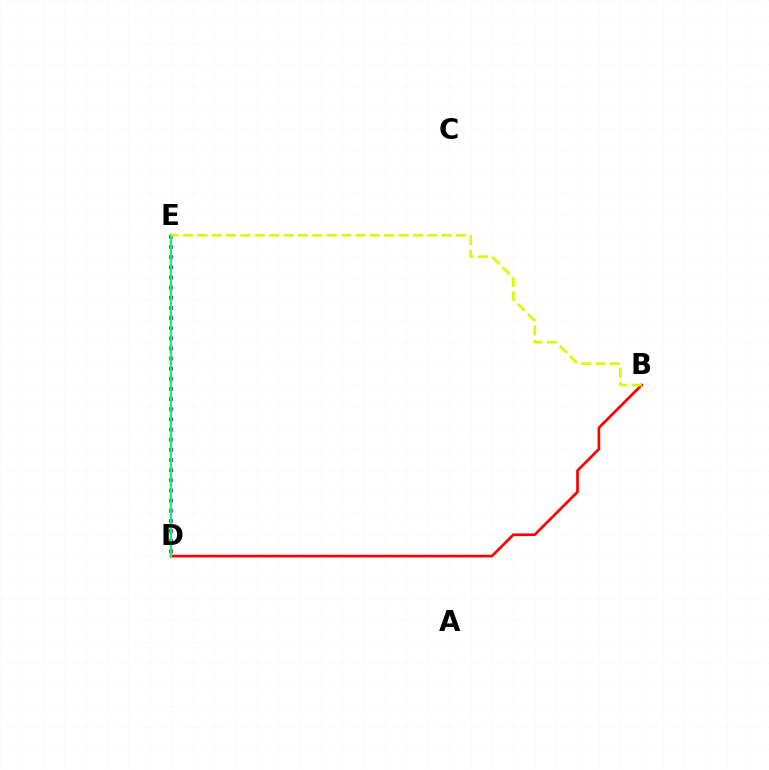{('B', 'D'): [{'color': '#ff0000', 'line_style': 'solid', 'thickness': 1.94}], ('D', 'E'): [{'color': '#b900ff', 'line_style': 'dotted', 'thickness': 2.76}, {'color': '#0074ff', 'line_style': 'dotted', 'thickness': 1.65}, {'color': '#00ff5c', 'line_style': 'solid', 'thickness': 1.59}], ('B', 'E'): [{'color': '#d1ff00', 'line_style': 'dashed', 'thickness': 1.95}]}